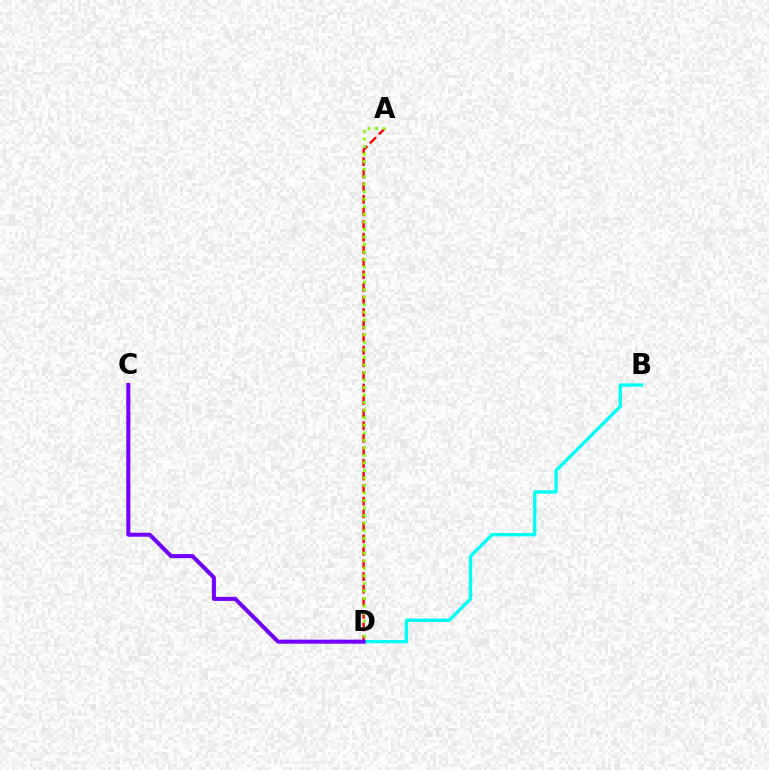{('A', 'D'): [{'color': '#ff0000', 'line_style': 'dashed', 'thickness': 1.71}, {'color': '#84ff00', 'line_style': 'dotted', 'thickness': 2.05}], ('B', 'D'): [{'color': '#00fff6', 'line_style': 'solid', 'thickness': 2.4}], ('C', 'D'): [{'color': '#7200ff', 'line_style': 'solid', 'thickness': 2.9}]}